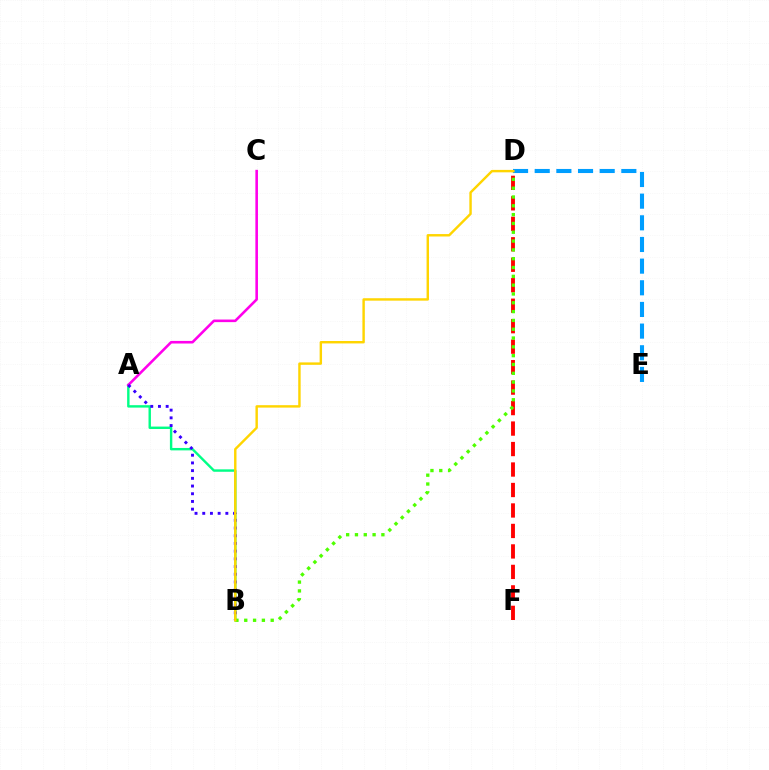{('A', 'B'): [{'color': '#00ff86', 'line_style': 'solid', 'thickness': 1.74}, {'color': '#3700ff', 'line_style': 'dotted', 'thickness': 2.09}], ('A', 'C'): [{'color': '#ff00ed', 'line_style': 'solid', 'thickness': 1.87}], ('D', 'F'): [{'color': '#ff0000', 'line_style': 'dashed', 'thickness': 2.78}], ('B', 'D'): [{'color': '#4fff00', 'line_style': 'dotted', 'thickness': 2.4}, {'color': '#ffd500', 'line_style': 'solid', 'thickness': 1.75}], ('D', 'E'): [{'color': '#009eff', 'line_style': 'dashed', 'thickness': 2.94}]}